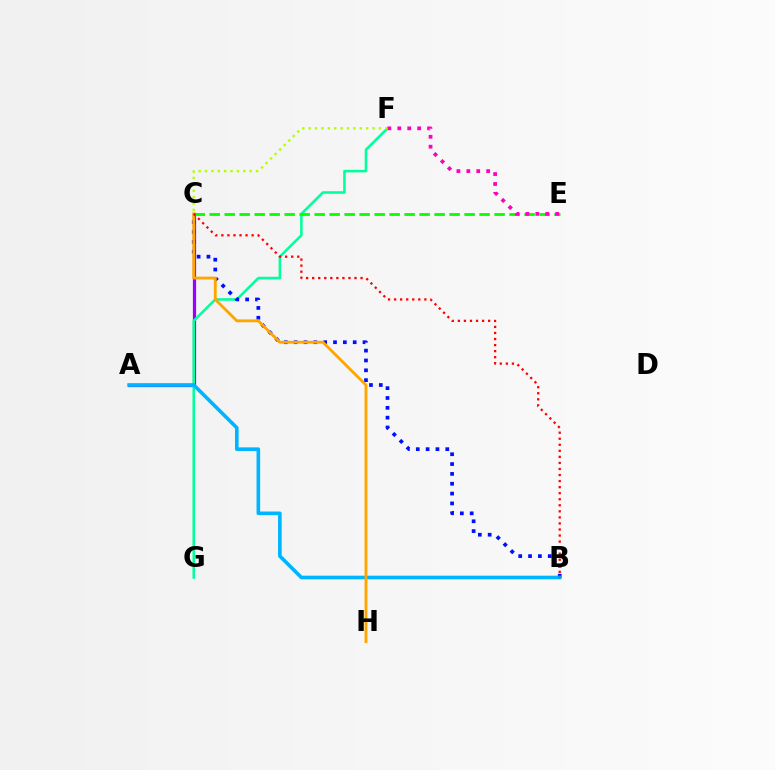{('A', 'C'): [{'color': '#9b00ff', 'line_style': 'solid', 'thickness': 2.32}], ('F', 'G'): [{'color': '#00ff9d', 'line_style': 'solid', 'thickness': 1.84}], ('B', 'C'): [{'color': '#0010ff', 'line_style': 'dotted', 'thickness': 2.67}, {'color': '#ff0000', 'line_style': 'dotted', 'thickness': 1.64}], ('A', 'B'): [{'color': '#00b5ff', 'line_style': 'solid', 'thickness': 2.62}], ('C', 'H'): [{'color': '#ffa500', 'line_style': 'solid', 'thickness': 2.05}], ('C', 'E'): [{'color': '#08ff00', 'line_style': 'dashed', 'thickness': 2.04}], ('E', 'F'): [{'color': '#ff00bd', 'line_style': 'dotted', 'thickness': 2.7}], ('C', 'F'): [{'color': '#b3ff00', 'line_style': 'dotted', 'thickness': 1.73}]}